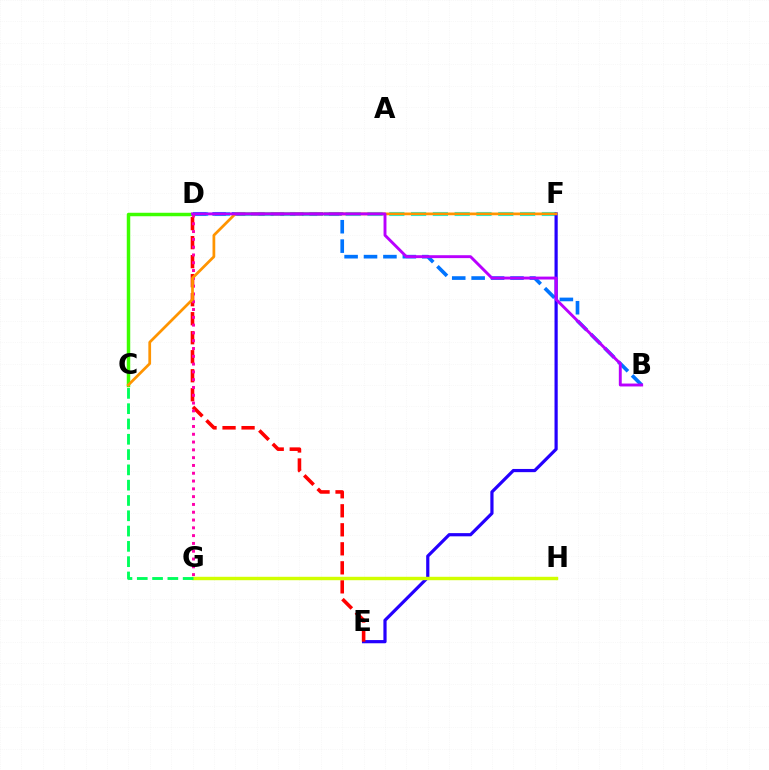{('D', 'F'): [{'color': '#00fff6', 'line_style': 'dashed', 'thickness': 2.96}], ('B', 'D'): [{'color': '#0074ff', 'line_style': 'dashed', 'thickness': 2.64}, {'color': '#b900ff', 'line_style': 'solid', 'thickness': 2.09}], ('C', 'D'): [{'color': '#3dff00', 'line_style': 'solid', 'thickness': 2.5}], ('E', 'F'): [{'color': '#2500ff', 'line_style': 'solid', 'thickness': 2.3}], ('D', 'E'): [{'color': '#ff0000', 'line_style': 'dashed', 'thickness': 2.58}], ('D', 'G'): [{'color': '#ff00ac', 'line_style': 'dotted', 'thickness': 2.12}], ('G', 'H'): [{'color': '#d1ff00', 'line_style': 'solid', 'thickness': 2.46}], ('C', 'F'): [{'color': '#ff9400', 'line_style': 'solid', 'thickness': 1.97}], ('C', 'G'): [{'color': '#00ff5c', 'line_style': 'dashed', 'thickness': 2.08}]}